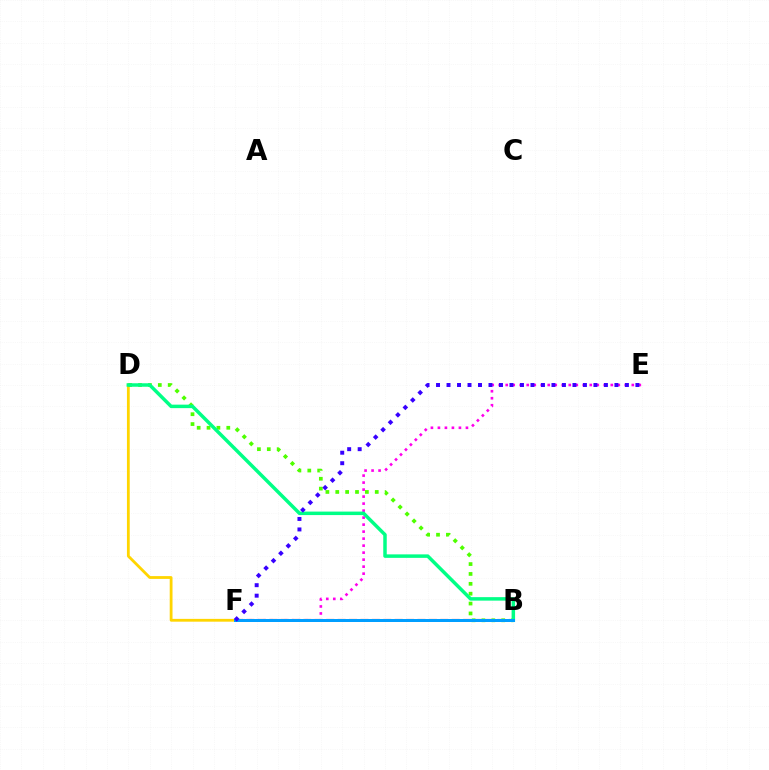{('B', 'F'): [{'color': '#ff0000', 'line_style': 'dashed', 'thickness': 1.55}, {'color': '#009eff', 'line_style': 'solid', 'thickness': 2.16}], ('D', 'F'): [{'color': '#ffd500', 'line_style': 'solid', 'thickness': 2.02}], ('B', 'D'): [{'color': '#4fff00', 'line_style': 'dotted', 'thickness': 2.68}, {'color': '#00ff86', 'line_style': 'solid', 'thickness': 2.51}], ('E', 'F'): [{'color': '#ff00ed', 'line_style': 'dotted', 'thickness': 1.9}, {'color': '#3700ff', 'line_style': 'dotted', 'thickness': 2.85}]}